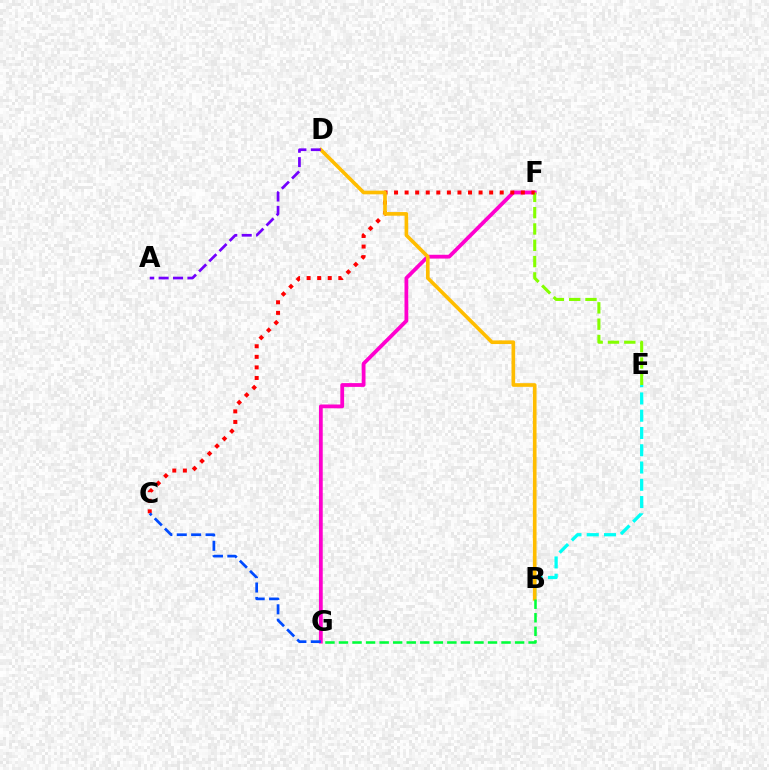{('F', 'G'): [{'color': '#ff00cf', 'line_style': 'solid', 'thickness': 2.72}], ('E', 'F'): [{'color': '#84ff00', 'line_style': 'dashed', 'thickness': 2.22}], ('C', 'F'): [{'color': '#ff0000', 'line_style': 'dotted', 'thickness': 2.87}], ('B', 'E'): [{'color': '#00fff6', 'line_style': 'dashed', 'thickness': 2.35}], ('B', 'D'): [{'color': '#ffbd00', 'line_style': 'solid', 'thickness': 2.63}], ('B', 'G'): [{'color': '#00ff39', 'line_style': 'dashed', 'thickness': 1.84}], ('C', 'G'): [{'color': '#004bff', 'line_style': 'dashed', 'thickness': 1.96}], ('A', 'D'): [{'color': '#7200ff', 'line_style': 'dashed', 'thickness': 1.96}]}